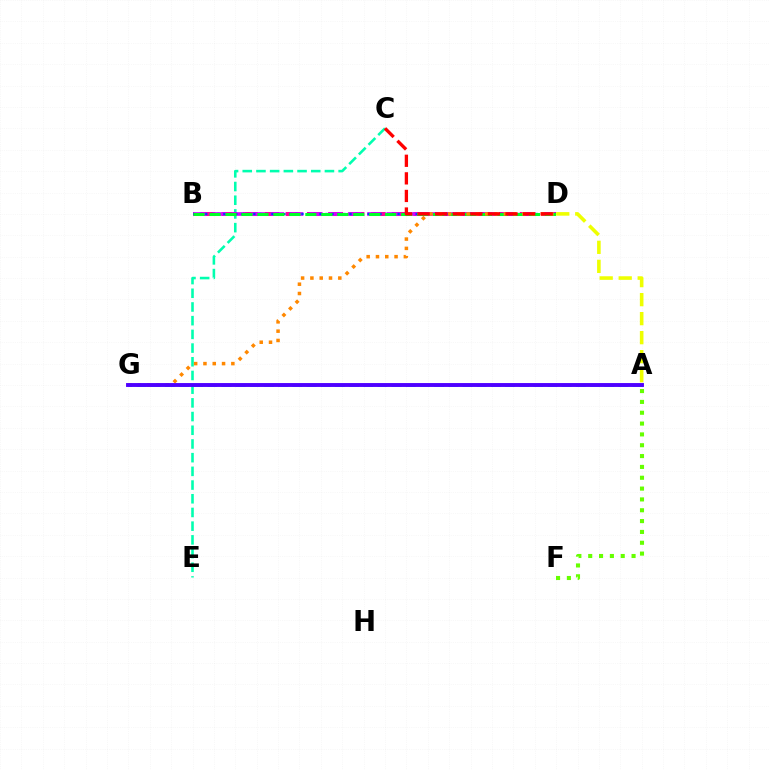{('C', 'E'): [{'color': '#00ffaf', 'line_style': 'dashed', 'thickness': 1.86}], ('B', 'D'): [{'color': '#ff00a0', 'line_style': 'dashed', 'thickness': 2.89}, {'color': '#d600ff', 'line_style': 'dashed', 'thickness': 2.63}, {'color': '#003fff', 'line_style': 'dotted', 'thickness': 1.63}, {'color': '#00ff27', 'line_style': 'dashed', 'thickness': 2.17}], ('D', 'G'): [{'color': '#ff8800', 'line_style': 'dotted', 'thickness': 2.53}], ('A', 'D'): [{'color': '#eeff00', 'line_style': 'dashed', 'thickness': 2.58}], ('A', 'G'): [{'color': '#00c7ff', 'line_style': 'dashed', 'thickness': 1.93}, {'color': '#4f00ff', 'line_style': 'solid', 'thickness': 2.8}], ('C', 'D'): [{'color': '#ff0000', 'line_style': 'dashed', 'thickness': 2.39}], ('A', 'F'): [{'color': '#66ff00', 'line_style': 'dotted', 'thickness': 2.94}]}